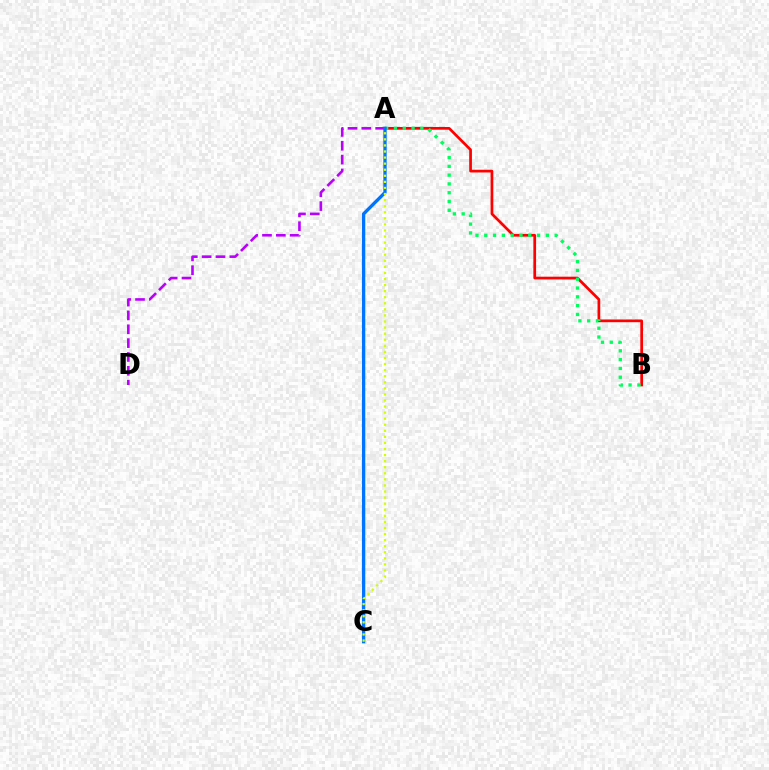{('A', 'D'): [{'color': '#b900ff', 'line_style': 'dashed', 'thickness': 1.88}], ('A', 'B'): [{'color': '#ff0000', 'line_style': 'solid', 'thickness': 1.96}, {'color': '#00ff5c', 'line_style': 'dotted', 'thickness': 2.39}], ('A', 'C'): [{'color': '#0074ff', 'line_style': 'solid', 'thickness': 2.39}, {'color': '#d1ff00', 'line_style': 'dotted', 'thickness': 1.65}]}